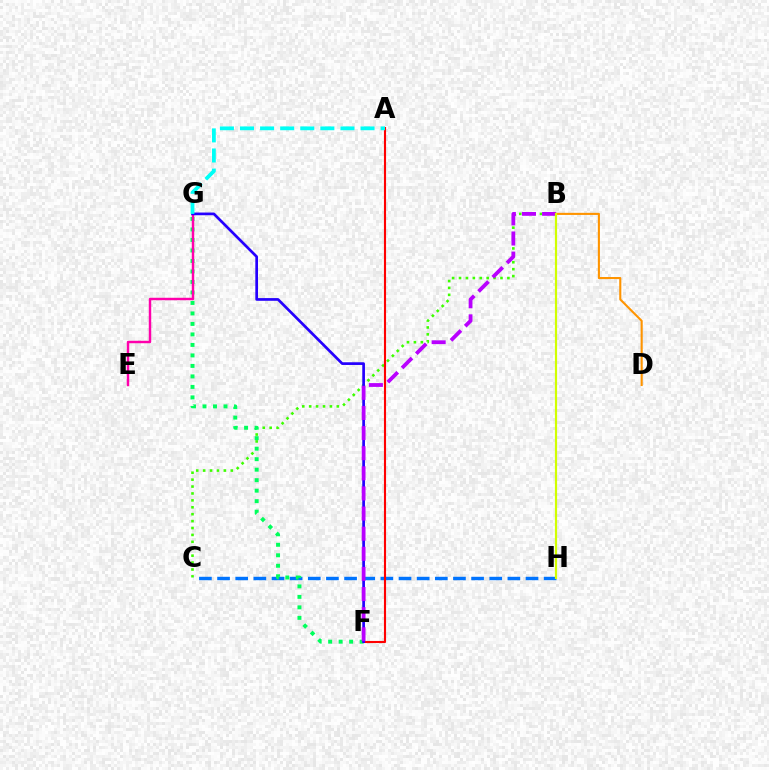{('B', 'C'): [{'color': '#3dff00', 'line_style': 'dotted', 'thickness': 1.88}], ('C', 'H'): [{'color': '#0074ff', 'line_style': 'dashed', 'thickness': 2.47}], ('F', 'G'): [{'color': '#00ff5c', 'line_style': 'dotted', 'thickness': 2.85}, {'color': '#2500ff', 'line_style': 'solid', 'thickness': 1.94}], ('A', 'F'): [{'color': '#ff0000', 'line_style': 'solid', 'thickness': 1.52}], ('E', 'G'): [{'color': '#ff00ac', 'line_style': 'solid', 'thickness': 1.76}], ('B', 'F'): [{'color': '#b900ff', 'line_style': 'dashed', 'thickness': 2.73}], ('B', 'D'): [{'color': '#ff9400', 'line_style': 'solid', 'thickness': 1.51}], ('A', 'G'): [{'color': '#00fff6', 'line_style': 'dashed', 'thickness': 2.73}], ('B', 'H'): [{'color': '#d1ff00', 'line_style': 'solid', 'thickness': 1.58}]}